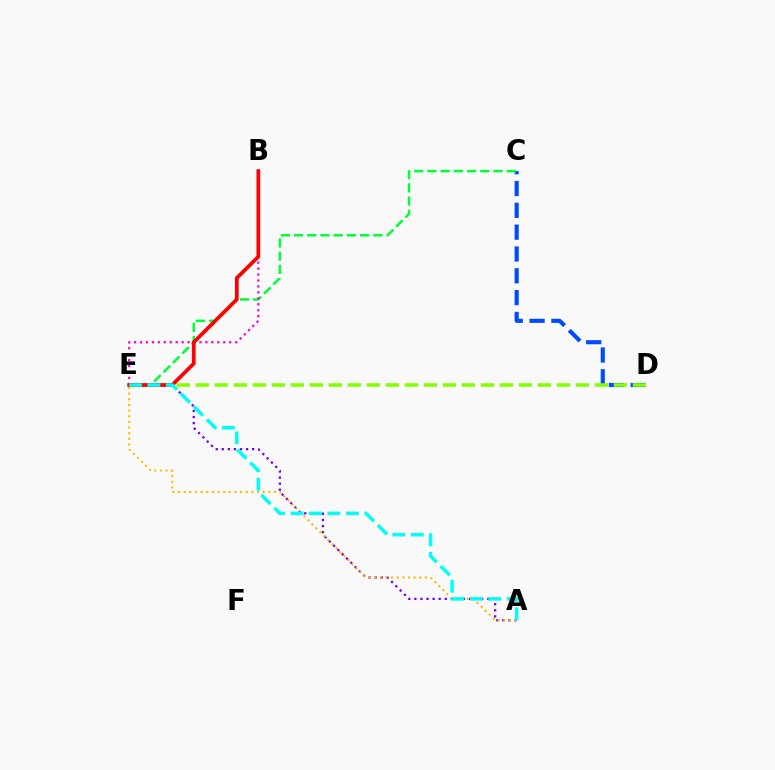{('A', 'E'): [{'color': '#7200ff', 'line_style': 'dotted', 'thickness': 1.65}, {'color': '#ffbd00', 'line_style': 'dotted', 'thickness': 1.53}, {'color': '#00fff6', 'line_style': 'dashed', 'thickness': 2.5}], ('C', 'D'): [{'color': '#004bff', 'line_style': 'dashed', 'thickness': 2.96}], ('D', 'E'): [{'color': '#84ff00', 'line_style': 'dashed', 'thickness': 2.58}], ('C', 'E'): [{'color': '#00ff39', 'line_style': 'dashed', 'thickness': 1.79}], ('B', 'E'): [{'color': '#ff00cf', 'line_style': 'dotted', 'thickness': 1.62}, {'color': '#ff0000', 'line_style': 'solid', 'thickness': 2.68}]}